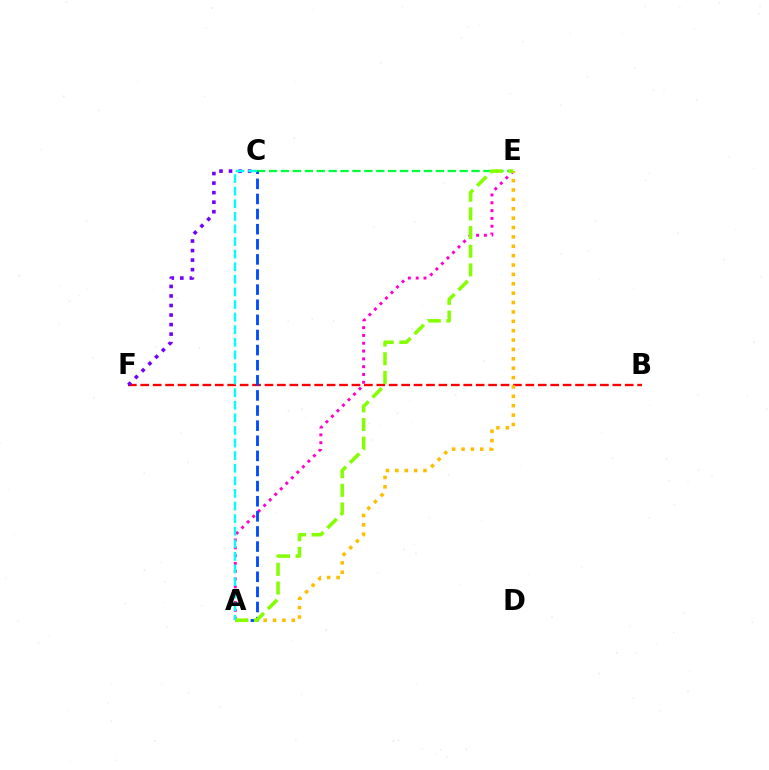{('C', 'E'): [{'color': '#00ff39', 'line_style': 'dashed', 'thickness': 1.62}], ('B', 'F'): [{'color': '#ff0000', 'line_style': 'dashed', 'thickness': 1.69}], ('A', 'E'): [{'color': '#ff00cf', 'line_style': 'dotted', 'thickness': 2.12}, {'color': '#ffbd00', 'line_style': 'dotted', 'thickness': 2.55}, {'color': '#84ff00', 'line_style': 'dashed', 'thickness': 2.54}], ('A', 'C'): [{'color': '#004bff', 'line_style': 'dashed', 'thickness': 2.05}, {'color': '#00fff6', 'line_style': 'dashed', 'thickness': 1.71}], ('C', 'F'): [{'color': '#7200ff', 'line_style': 'dotted', 'thickness': 2.59}]}